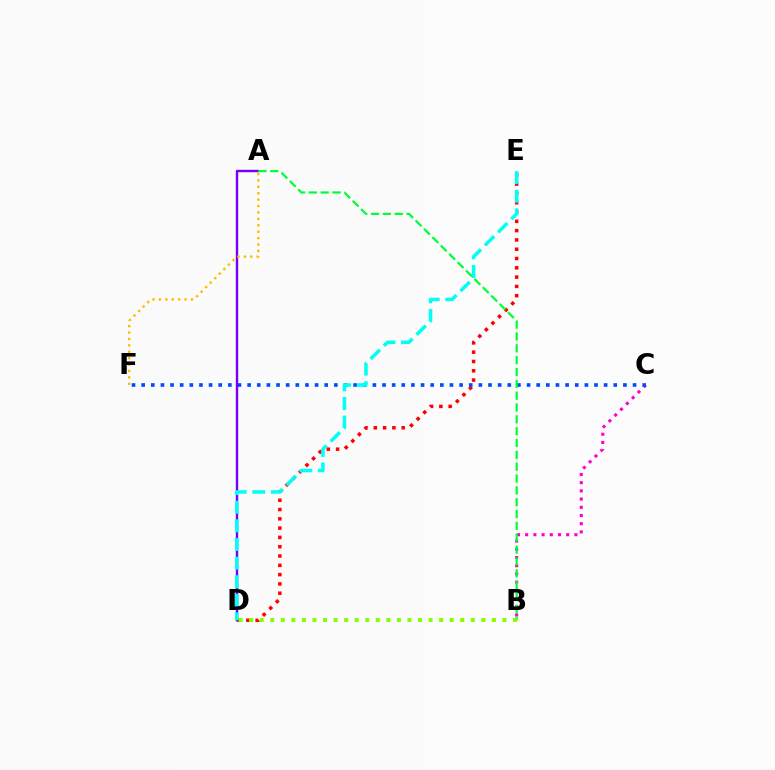{('D', 'E'): [{'color': '#ff0000', 'line_style': 'dotted', 'thickness': 2.53}, {'color': '#00fff6', 'line_style': 'dashed', 'thickness': 2.53}], ('B', 'C'): [{'color': '#ff00cf', 'line_style': 'dotted', 'thickness': 2.23}], ('C', 'F'): [{'color': '#004bff', 'line_style': 'dotted', 'thickness': 2.62}], ('A', 'D'): [{'color': '#7200ff', 'line_style': 'solid', 'thickness': 1.75}], ('A', 'B'): [{'color': '#00ff39', 'line_style': 'dashed', 'thickness': 1.61}], ('B', 'D'): [{'color': '#84ff00', 'line_style': 'dotted', 'thickness': 2.87}], ('A', 'F'): [{'color': '#ffbd00', 'line_style': 'dotted', 'thickness': 1.74}]}